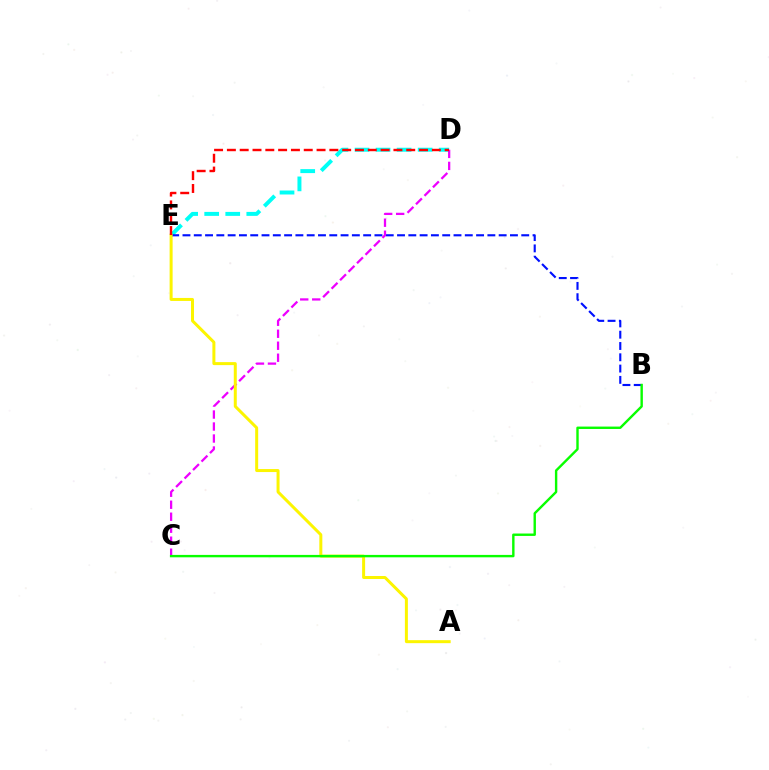{('D', 'E'): [{'color': '#00fff6', 'line_style': 'dashed', 'thickness': 2.86}, {'color': '#ff0000', 'line_style': 'dashed', 'thickness': 1.74}], ('B', 'E'): [{'color': '#0010ff', 'line_style': 'dashed', 'thickness': 1.53}], ('C', 'D'): [{'color': '#ee00ff', 'line_style': 'dashed', 'thickness': 1.63}], ('A', 'E'): [{'color': '#fcf500', 'line_style': 'solid', 'thickness': 2.16}], ('B', 'C'): [{'color': '#08ff00', 'line_style': 'solid', 'thickness': 1.73}]}